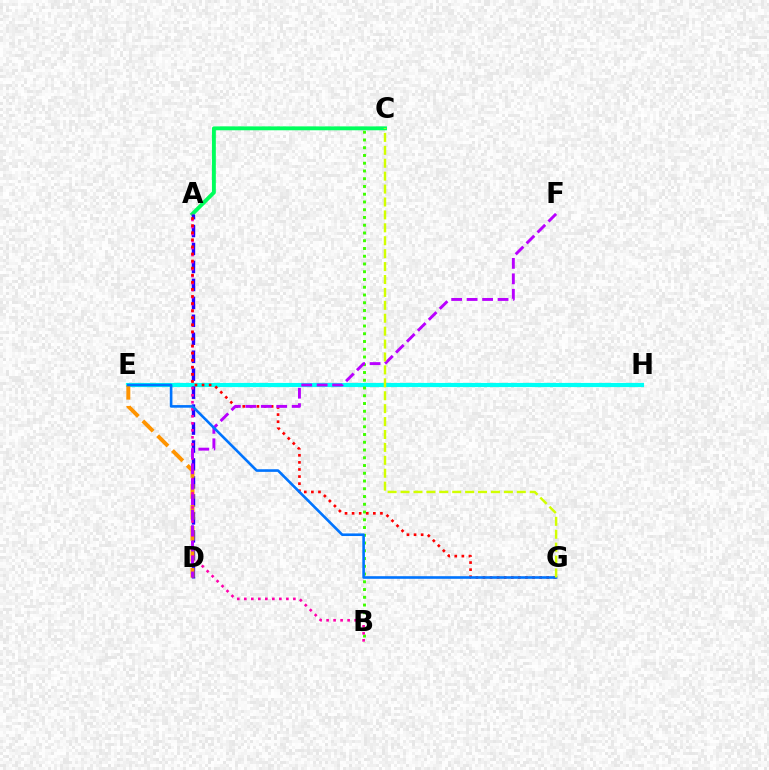{('E', 'H'): [{'color': '#00fff6', 'line_style': 'solid', 'thickness': 2.98}], ('B', 'C'): [{'color': '#3dff00', 'line_style': 'dotted', 'thickness': 2.11}], ('A', 'C'): [{'color': '#00ff5c', 'line_style': 'solid', 'thickness': 2.8}], ('A', 'D'): [{'color': '#2500ff', 'line_style': 'dashed', 'thickness': 2.44}], ('D', 'E'): [{'color': '#ff9400', 'line_style': 'dashed', 'thickness': 2.85}], ('A', 'B'): [{'color': '#ff00ac', 'line_style': 'dotted', 'thickness': 1.9}], ('A', 'G'): [{'color': '#ff0000', 'line_style': 'dotted', 'thickness': 1.92}], ('D', 'F'): [{'color': '#b900ff', 'line_style': 'dashed', 'thickness': 2.1}], ('E', 'G'): [{'color': '#0074ff', 'line_style': 'solid', 'thickness': 1.88}], ('C', 'G'): [{'color': '#d1ff00', 'line_style': 'dashed', 'thickness': 1.75}]}